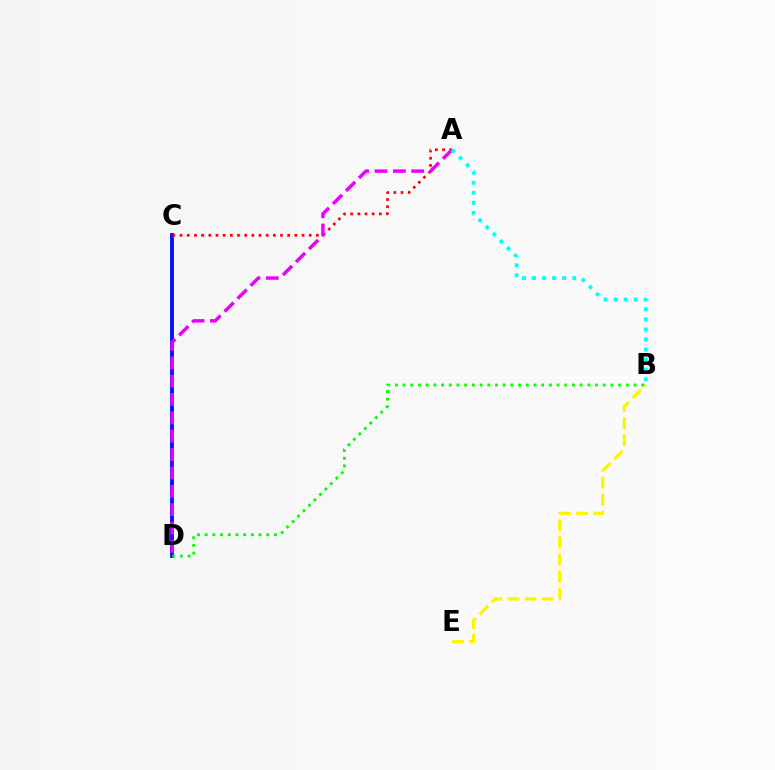{('C', 'D'): [{'color': '#0010ff', 'line_style': 'solid', 'thickness': 2.77}], ('A', 'C'): [{'color': '#ff0000', 'line_style': 'dotted', 'thickness': 1.95}], ('B', 'E'): [{'color': '#fcf500', 'line_style': 'dashed', 'thickness': 2.33}], ('B', 'D'): [{'color': '#08ff00', 'line_style': 'dotted', 'thickness': 2.09}], ('A', 'D'): [{'color': '#ee00ff', 'line_style': 'dashed', 'thickness': 2.5}], ('A', 'B'): [{'color': '#00fff6', 'line_style': 'dotted', 'thickness': 2.73}]}